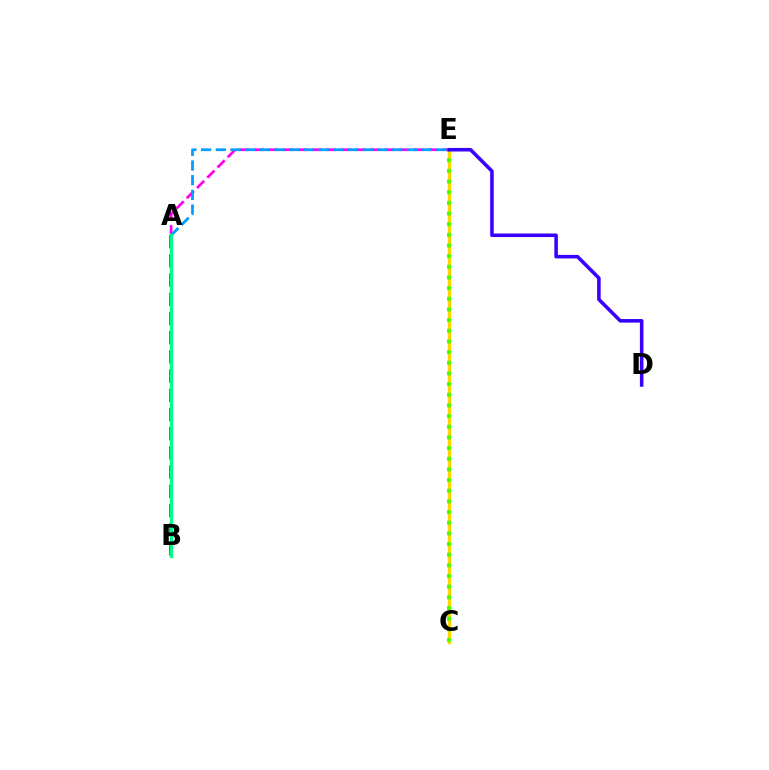{('A', 'E'): [{'color': '#ff00ed', 'line_style': 'dashed', 'thickness': 1.97}, {'color': '#009eff', 'line_style': 'dashed', 'thickness': 2.0}], ('C', 'E'): [{'color': '#ffd500', 'line_style': 'solid', 'thickness': 2.38}, {'color': '#4fff00', 'line_style': 'dotted', 'thickness': 2.9}], ('A', 'B'): [{'color': '#ff0000', 'line_style': 'dashed', 'thickness': 2.61}, {'color': '#00ff86', 'line_style': 'solid', 'thickness': 2.35}], ('D', 'E'): [{'color': '#3700ff', 'line_style': 'solid', 'thickness': 2.56}]}